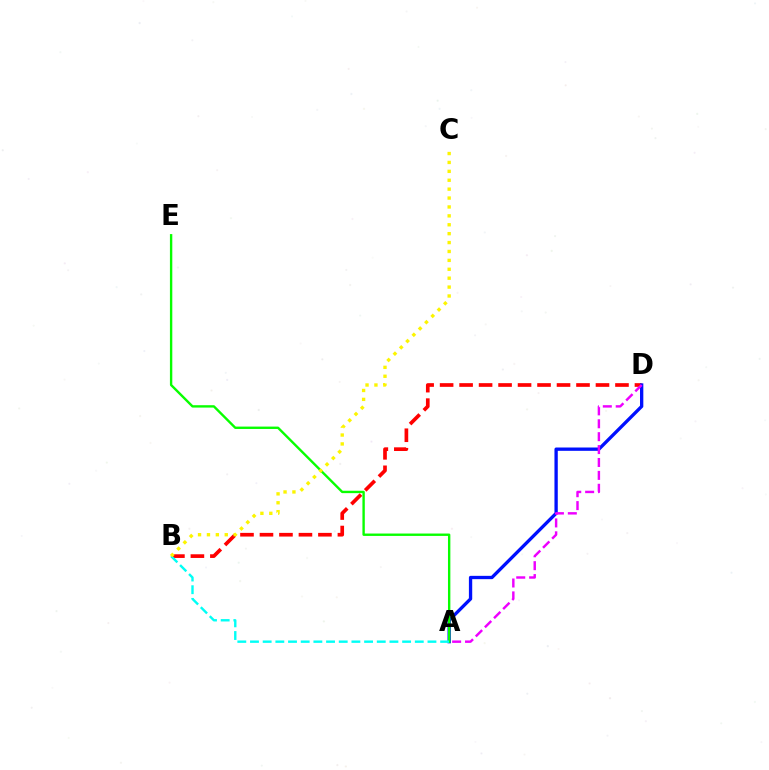{('B', 'D'): [{'color': '#ff0000', 'line_style': 'dashed', 'thickness': 2.65}], ('A', 'D'): [{'color': '#0010ff', 'line_style': 'solid', 'thickness': 2.39}, {'color': '#ee00ff', 'line_style': 'dashed', 'thickness': 1.75}], ('A', 'E'): [{'color': '#08ff00', 'line_style': 'solid', 'thickness': 1.71}], ('A', 'B'): [{'color': '#00fff6', 'line_style': 'dashed', 'thickness': 1.72}], ('B', 'C'): [{'color': '#fcf500', 'line_style': 'dotted', 'thickness': 2.42}]}